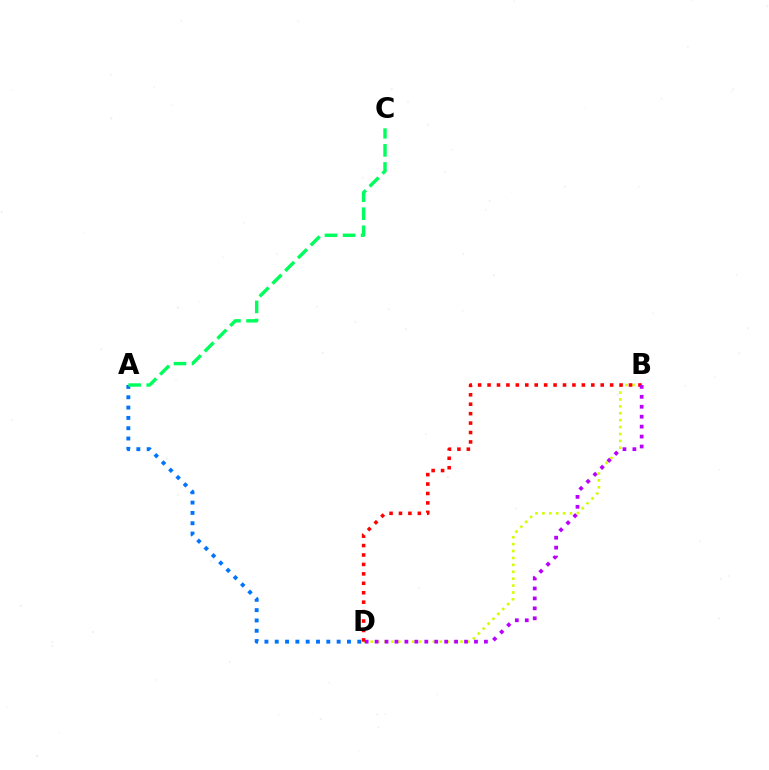{('B', 'D'): [{'color': '#d1ff00', 'line_style': 'dotted', 'thickness': 1.88}, {'color': '#ff0000', 'line_style': 'dotted', 'thickness': 2.56}, {'color': '#b900ff', 'line_style': 'dotted', 'thickness': 2.7}], ('A', 'D'): [{'color': '#0074ff', 'line_style': 'dotted', 'thickness': 2.8}], ('A', 'C'): [{'color': '#00ff5c', 'line_style': 'dashed', 'thickness': 2.45}]}